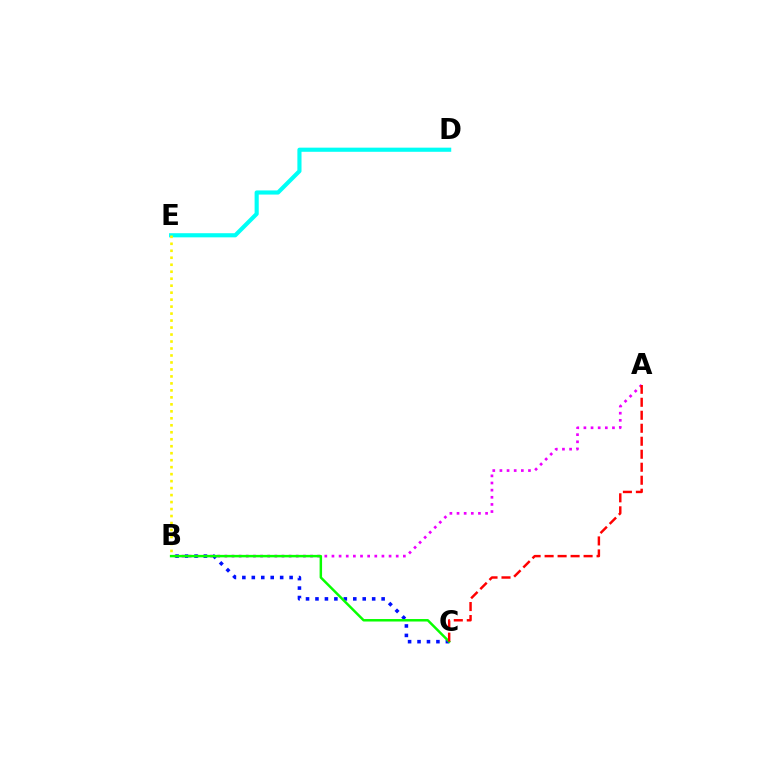{('A', 'B'): [{'color': '#ee00ff', 'line_style': 'dotted', 'thickness': 1.94}], ('B', 'C'): [{'color': '#0010ff', 'line_style': 'dotted', 'thickness': 2.57}, {'color': '#08ff00', 'line_style': 'solid', 'thickness': 1.78}], ('D', 'E'): [{'color': '#00fff6', 'line_style': 'solid', 'thickness': 2.98}], ('B', 'E'): [{'color': '#fcf500', 'line_style': 'dotted', 'thickness': 1.9}], ('A', 'C'): [{'color': '#ff0000', 'line_style': 'dashed', 'thickness': 1.76}]}